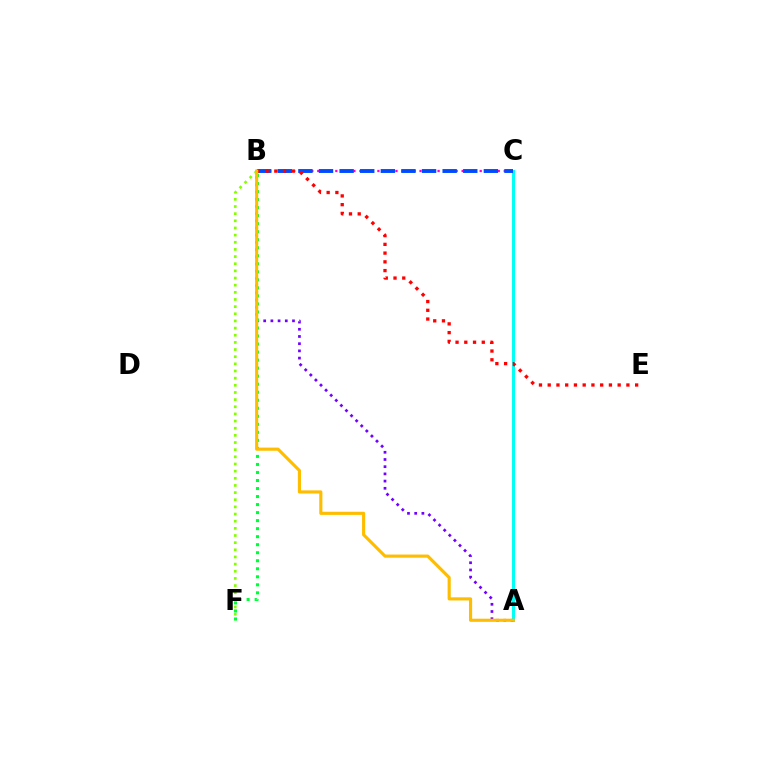{('A', 'C'): [{'color': '#00fff6', 'line_style': 'solid', 'thickness': 2.15}], ('B', 'F'): [{'color': '#84ff00', 'line_style': 'dotted', 'thickness': 1.94}, {'color': '#00ff39', 'line_style': 'dotted', 'thickness': 2.18}], ('B', 'C'): [{'color': '#ff00cf', 'line_style': 'dotted', 'thickness': 1.63}, {'color': '#004bff', 'line_style': 'dashed', 'thickness': 2.8}], ('A', 'B'): [{'color': '#7200ff', 'line_style': 'dotted', 'thickness': 1.96}, {'color': '#ffbd00', 'line_style': 'solid', 'thickness': 2.25}], ('B', 'E'): [{'color': '#ff0000', 'line_style': 'dotted', 'thickness': 2.38}]}